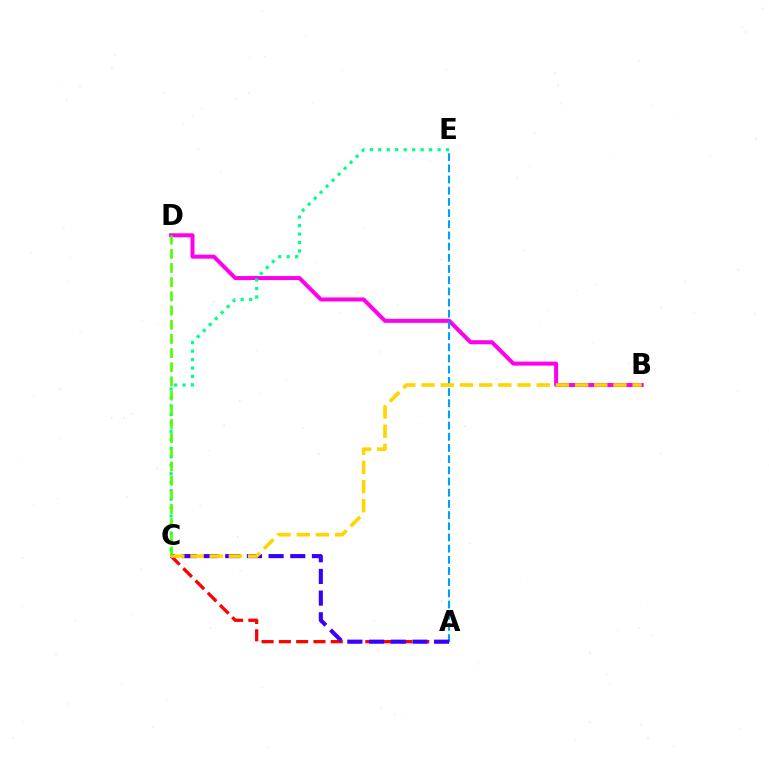{('B', 'D'): [{'color': '#ff00ed', 'line_style': 'solid', 'thickness': 2.89}], ('C', 'E'): [{'color': '#00ff86', 'line_style': 'dotted', 'thickness': 2.3}], ('A', 'C'): [{'color': '#ff0000', 'line_style': 'dashed', 'thickness': 2.35}, {'color': '#3700ff', 'line_style': 'dashed', 'thickness': 2.95}], ('C', 'D'): [{'color': '#4fff00', 'line_style': 'dashed', 'thickness': 1.93}], ('A', 'E'): [{'color': '#009eff', 'line_style': 'dashed', 'thickness': 1.52}], ('B', 'C'): [{'color': '#ffd500', 'line_style': 'dashed', 'thickness': 2.61}]}